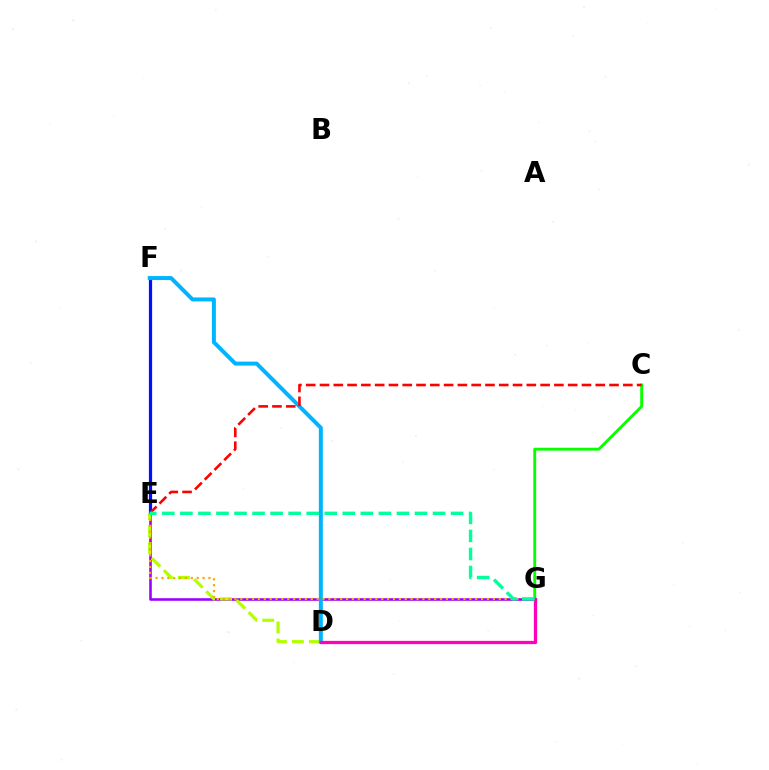{('E', 'G'): [{'color': '#9b00ff', 'line_style': 'solid', 'thickness': 1.86}, {'color': '#ffa500', 'line_style': 'dotted', 'thickness': 1.6}, {'color': '#00ff9d', 'line_style': 'dashed', 'thickness': 2.45}], ('C', 'G'): [{'color': '#08ff00', 'line_style': 'solid', 'thickness': 2.07}], ('E', 'F'): [{'color': '#0010ff', 'line_style': 'solid', 'thickness': 2.32}], ('D', 'E'): [{'color': '#b3ff00', 'line_style': 'dashed', 'thickness': 2.31}], ('D', 'F'): [{'color': '#00b5ff', 'line_style': 'solid', 'thickness': 2.87}], ('D', 'G'): [{'color': '#ff00bd', 'line_style': 'solid', 'thickness': 2.36}], ('C', 'E'): [{'color': '#ff0000', 'line_style': 'dashed', 'thickness': 1.87}]}